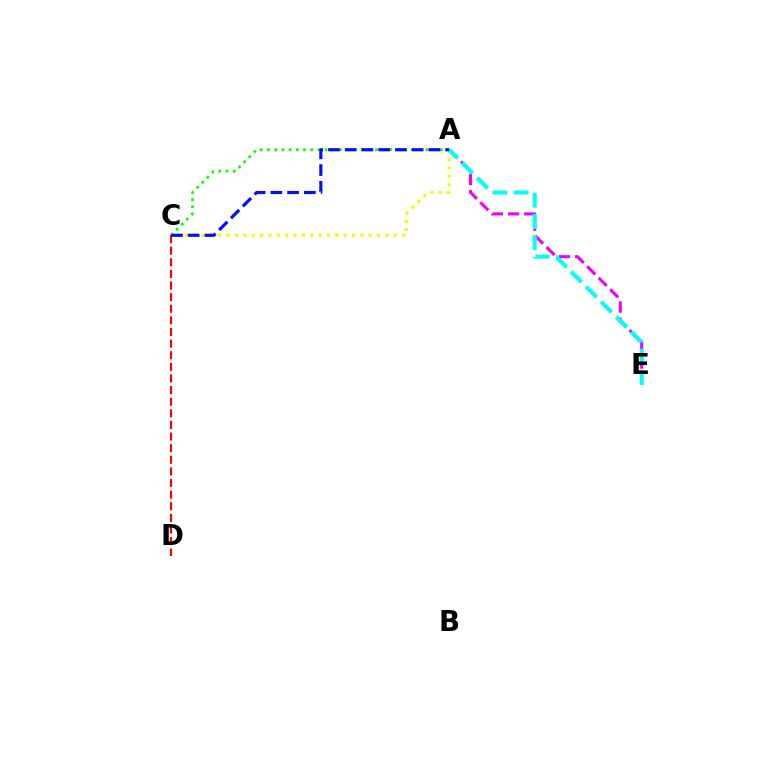{('A', 'C'): [{'color': '#fcf500', 'line_style': 'dotted', 'thickness': 2.27}, {'color': '#08ff00', 'line_style': 'dotted', 'thickness': 1.96}, {'color': '#0010ff', 'line_style': 'dashed', 'thickness': 2.27}], ('A', 'E'): [{'color': '#ee00ff', 'line_style': 'dashed', 'thickness': 2.2}, {'color': '#00fff6', 'line_style': 'dashed', 'thickness': 2.89}], ('C', 'D'): [{'color': '#ff0000', 'line_style': 'dashed', 'thickness': 1.58}]}